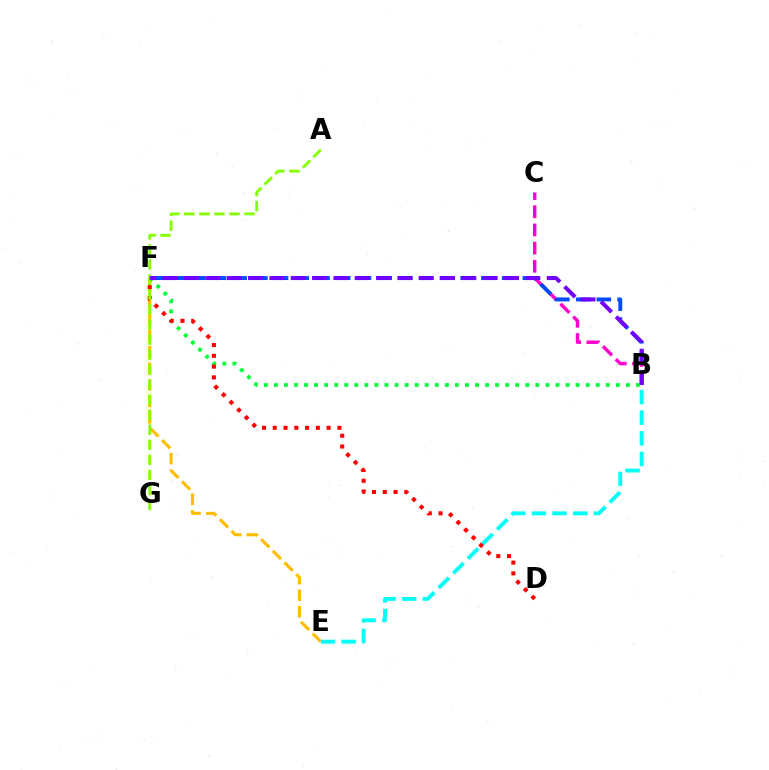{('B', 'C'): [{'color': '#ff00cf', 'line_style': 'dashed', 'thickness': 2.47}], ('E', 'F'): [{'color': '#ffbd00', 'line_style': 'dashed', 'thickness': 2.24}], ('B', 'F'): [{'color': '#004bff', 'line_style': 'dashed', 'thickness': 2.82}, {'color': '#00ff39', 'line_style': 'dotted', 'thickness': 2.73}, {'color': '#7200ff', 'line_style': 'dashed', 'thickness': 2.9}], ('B', 'E'): [{'color': '#00fff6', 'line_style': 'dashed', 'thickness': 2.81}], ('D', 'F'): [{'color': '#ff0000', 'line_style': 'dotted', 'thickness': 2.93}], ('A', 'G'): [{'color': '#84ff00', 'line_style': 'dashed', 'thickness': 2.04}]}